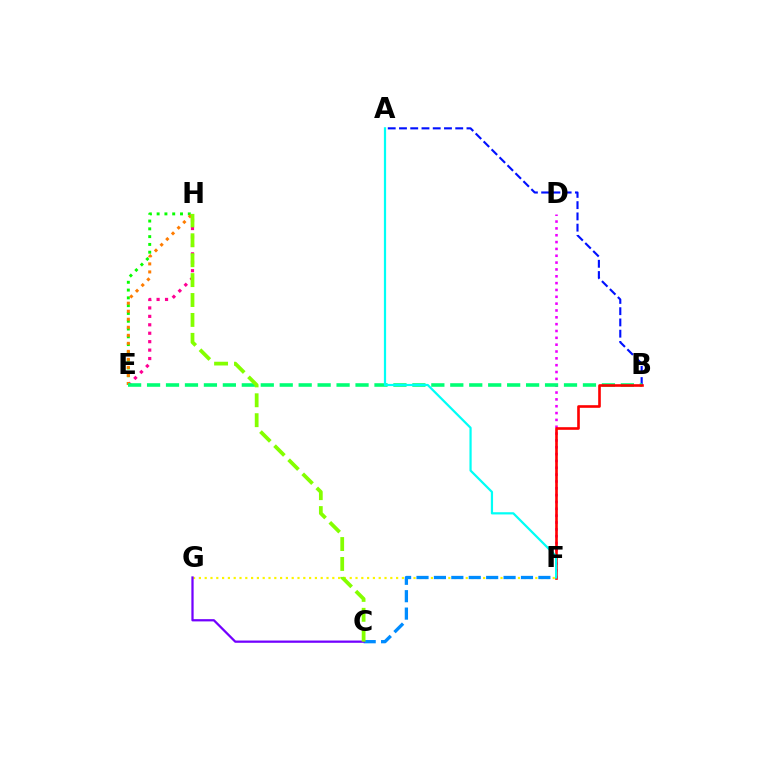{('D', 'F'): [{'color': '#ee00ff', 'line_style': 'dotted', 'thickness': 1.86}], ('F', 'G'): [{'color': '#fcf500', 'line_style': 'dotted', 'thickness': 1.58}], ('E', 'H'): [{'color': '#08ff00', 'line_style': 'dotted', 'thickness': 2.12}, {'color': '#ff0094', 'line_style': 'dotted', 'thickness': 2.29}, {'color': '#ff7c00', 'line_style': 'dotted', 'thickness': 2.18}], ('A', 'B'): [{'color': '#0010ff', 'line_style': 'dashed', 'thickness': 1.53}], ('C', 'F'): [{'color': '#008cff', 'line_style': 'dashed', 'thickness': 2.37}], ('B', 'E'): [{'color': '#00ff74', 'line_style': 'dashed', 'thickness': 2.57}], ('C', 'G'): [{'color': '#7200ff', 'line_style': 'solid', 'thickness': 1.62}], ('B', 'F'): [{'color': '#ff0000', 'line_style': 'solid', 'thickness': 1.89}], ('C', 'H'): [{'color': '#84ff00', 'line_style': 'dashed', 'thickness': 2.7}], ('A', 'F'): [{'color': '#00fff6', 'line_style': 'solid', 'thickness': 1.6}]}